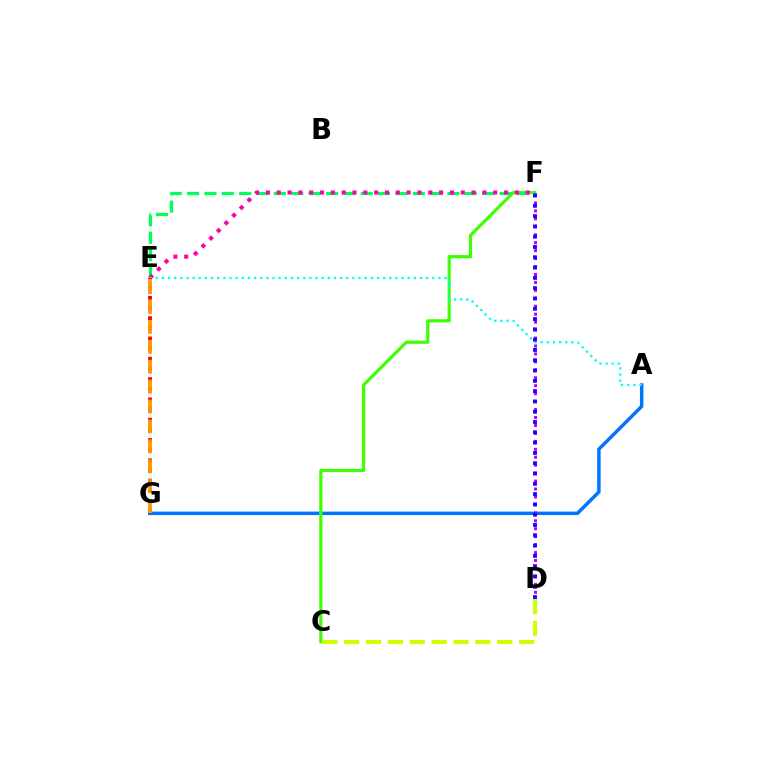{('A', 'G'): [{'color': '#0074ff', 'line_style': 'solid', 'thickness': 2.49}], ('C', 'F'): [{'color': '#3dff00', 'line_style': 'solid', 'thickness': 2.29}], ('E', 'F'): [{'color': '#00ff5c', 'line_style': 'dashed', 'thickness': 2.36}, {'color': '#ff00ac', 'line_style': 'dotted', 'thickness': 2.94}], ('A', 'E'): [{'color': '#00fff6', 'line_style': 'dotted', 'thickness': 1.67}], ('D', 'F'): [{'color': '#b900ff', 'line_style': 'dotted', 'thickness': 2.16}, {'color': '#2500ff', 'line_style': 'dotted', 'thickness': 2.8}], ('E', 'G'): [{'color': '#ff0000', 'line_style': 'dotted', 'thickness': 2.76}, {'color': '#ff9400', 'line_style': 'dashed', 'thickness': 2.7}], ('C', 'D'): [{'color': '#d1ff00', 'line_style': 'dashed', 'thickness': 2.97}]}